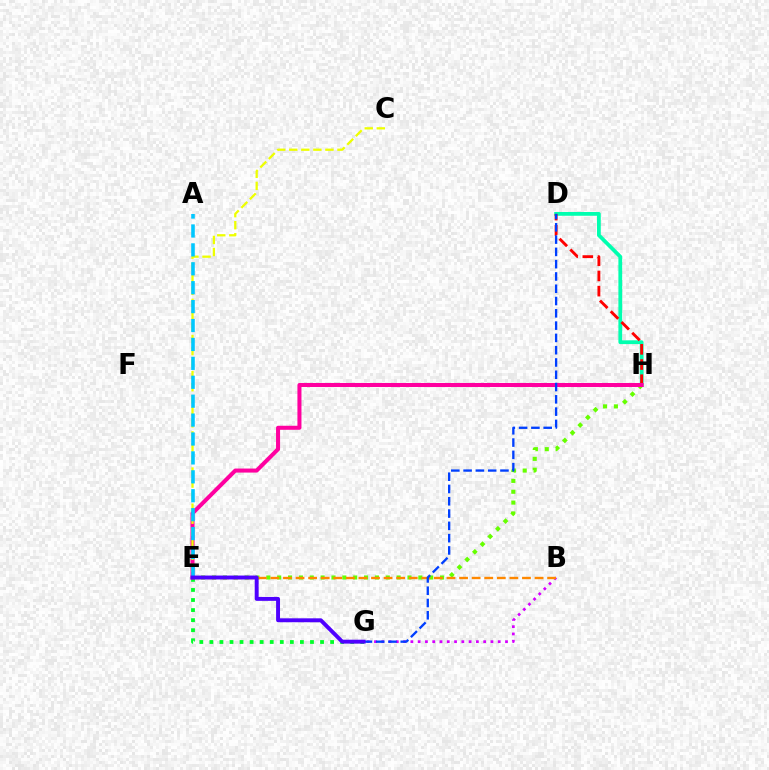{('B', 'G'): [{'color': '#d600ff', 'line_style': 'dotted', 'thickness': 1.98}], ('E', 'H'): [{'color': '#66ff00', 'line_style': 'dotted', 'thickness': 2.95}, {'color': '#ff00a0', 'line_style': 'solid', 'thickness': 2.9}], ('B', 'E'): [{'color': '#ff8800', 'line_style': 'dashed', 'thickness': 1.71}], ('D', 'H'): [{'color': '#00ffaf', 'line_style': 'solid', 'thickness': 2.71}, {'color': '#ff0000', 'line_style': 'dashed', 'thickness': 2.06}], ('E', 'G'): [{'color': '#00ff27', 'line_style': 'dotted', 'thickness': 2.73}, {'color': '#4f00ff', 'line_style': 'solid', 'thickness': 2.82}], ('D', 'G'): [{'color': '#003fff', 'line_style': 'dashed', 'thickness': 1.67}], ('C', 'E'): [{'color': '#eeff00', 'line_style': 'dashed', 'thickness': 1.64}], ('A', 'E'): [{'color': '#00c7ff', 'line_style': 'dashed', 'thickness': 2.57}]}